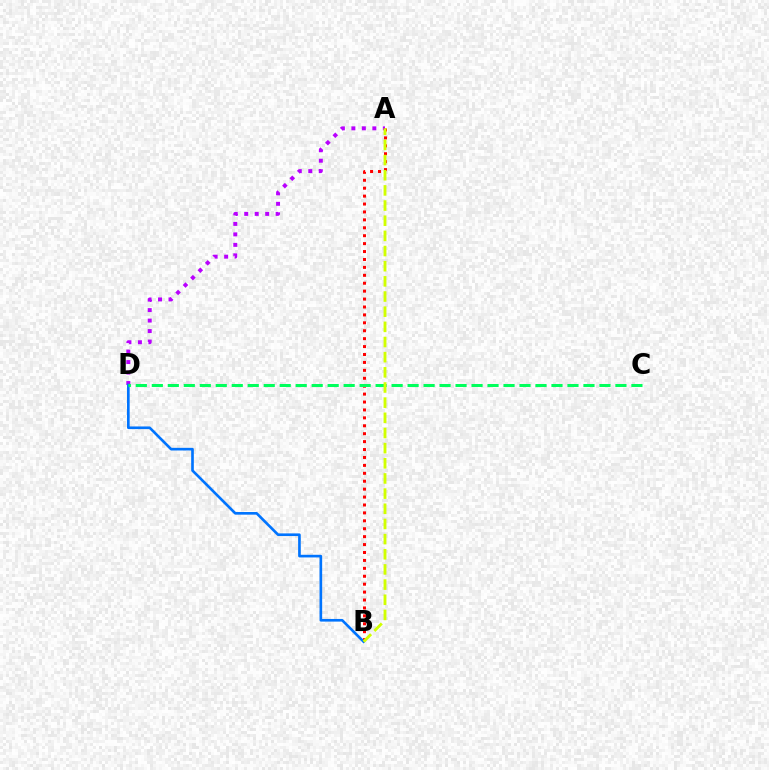{('A', 'D'): [{'color': '#b900ff', 'line_style': 'dotted', 'thickness': 2.85}], ('A', 'B'): [{'color': '#ff0000', 'line_style': 'dotted', 'thickness': 2.15}, {'color': '#d1ff00', 'line_style': 'dashed', 'thickness': 2.06}], ('B', 'D'): [{'color': '#0074ff', 'line_style': 'solid', 'thickness': 1.91}], ('C', 'D'): [{'color': '#00ff5c', 'line_style': 'dashed', 'thickness': 2.17}]}